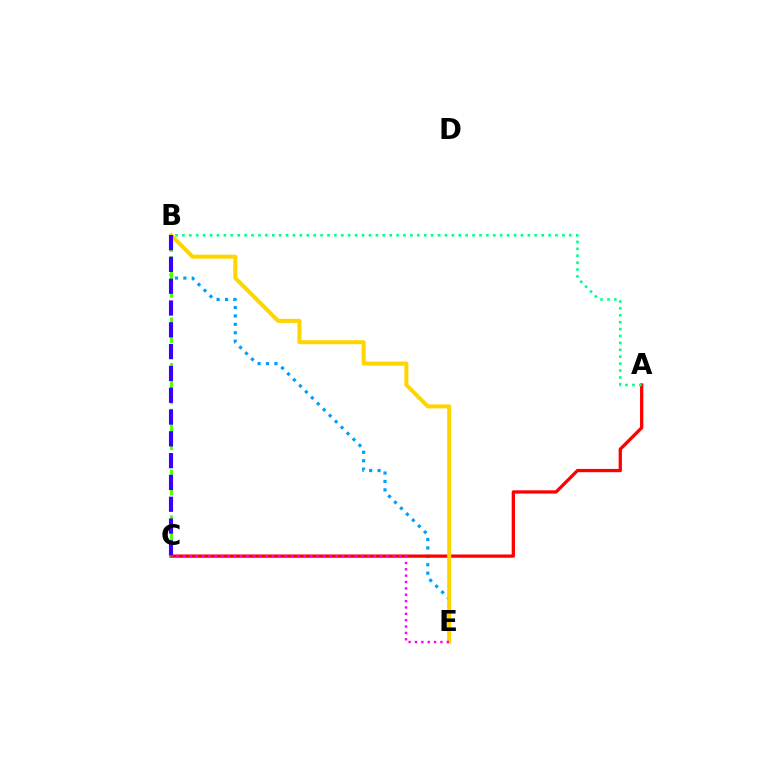{('B', 'E'): [{'color': '#009eff', 'line_style': 'dotted', 'thickness': 2.29}, {'color': '#ffd500', 'line_style': 'solid', 'thickness': 2.89}], ('A', 'C'): [{'color': '#ff0000', 'line_style': 'solid', 'thickness': 2.36}], ('B', 'C'): [{'color': '#4fff00', 'line_style': 'dashed', 'thickness': 2.07}, {'color': '#3700ff', 'line_style': 'dashed', 'thickness': 2.96}], ('C', 'E'): [{'color': '#ff00ed', 'line_style': 'dotted', 'thickness': 1.73}], ('A', 'B'): [{'color': '#00ff86', 'line_style': 'dotted', 'thickness': 1.88}]}